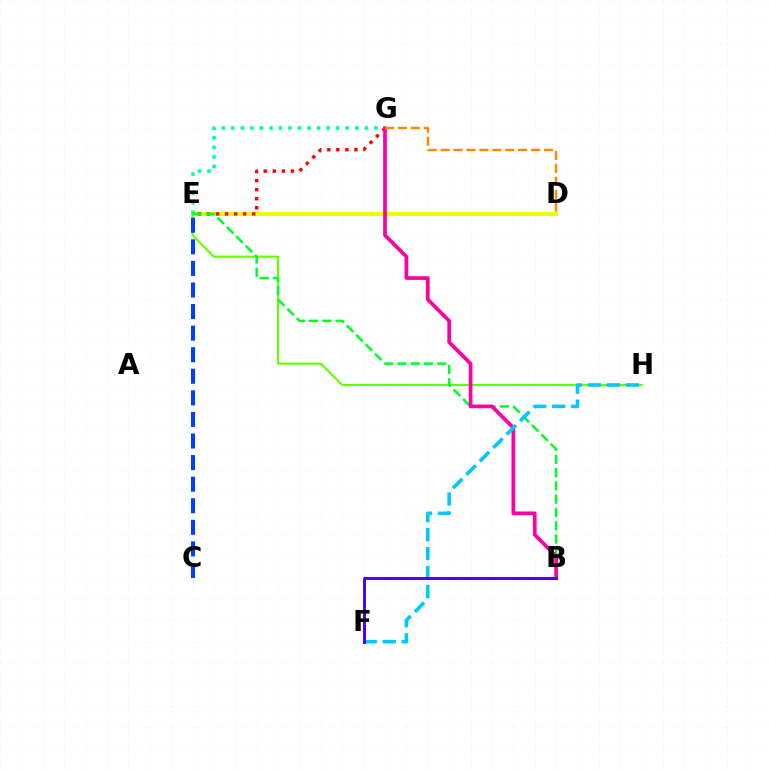{('D', 'E'): [{'color': '#d600ff', 'line_style': 'dotted', 'thickness': 1.56}, {'color': '#eeff00', 'line_style': 'solid', 'thickness': 2.8}], ('E', 'G'): [{'color': '#ff0000', 'line_style': 'dotted', 'thickness': 2.46}, {'color': '#00ffaf', 'line_style': 'dotted', 'thickness': 2.59}], ('E', 'H'): [{'color': '#66ff00', 'line_style': 'solid', 'thickness': 1.53}], ('C', 'E'): [{'color': '#003fff', 'line_style': 'dashed', 'thickness': 2.93}], ('B', 'E'): [{'color': '#00ff27', 'line_style': 'dashed', 'thickness': 1.8}], ('B', 'G'): [{'color': '#ff00a0', 'line_style': 'solid', 'thickness': 2.67}], ('F', 'H'): [{'color': '#00c7ff', 'line_style': 'dashed', 'thickness': 2.58}], ('B', 'F'): [{'color': '#4f00ff', 'line_style': 'solid', 'thickness': 2.15}], ('D', 'G'): [{'color': '#ff8800', 'line_style': 'dashed', 'thickness': 1.76}]}